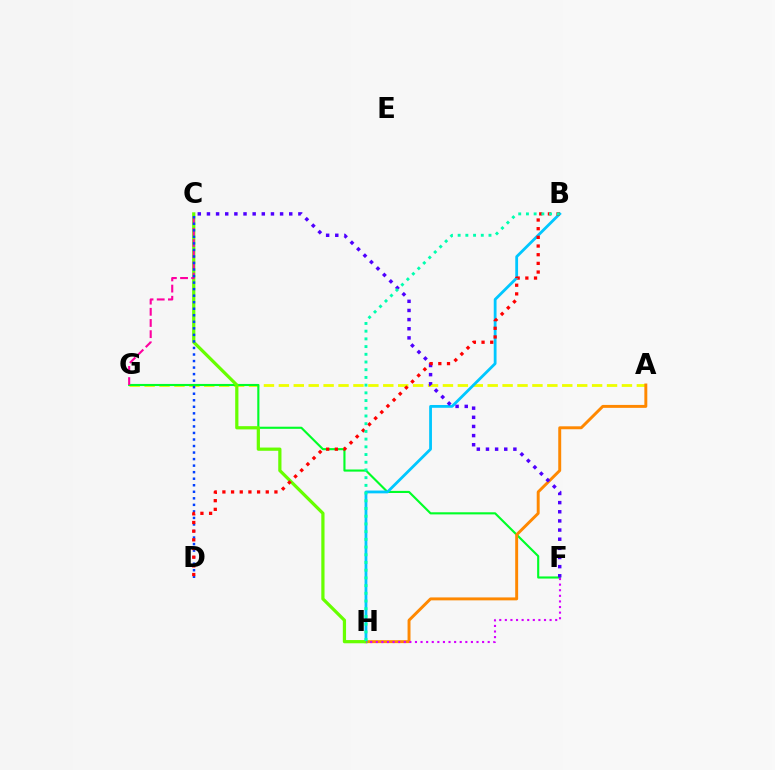{('A', 'G'): [{'color': '#eeff00', 'line_style': 'dashed', 'thickness': 2.03}], ('F', 'G'): [{'color': '#00ff27', 'line_style': 'solid', 'thickness': 1.53}], ('A', 'H'): [{'color': '#ff8800', 'line_style': 'solid', 'thickness': 2.11}], ('B', 'H'): [{'color': '#00c7ff', 'line_style': 'solid', 'thickness': 2.01}, {'color': '#00ffaf', 'line_style': 'dotted', 'thickness': 2.09}], ('C', 'H'): [{'color': '#66ff00', 'line_style': 'solid', 'thickness': 2.32}], ('C', 'F'): [{'color': '#4f00ff', 'line_style': 'dotted', 'thickness': 2.48}], ('F', 'H'): [{'color': '#d600ff', 'line_style': 'dotted', 'thickness': 1.52}], ('C', 'G'): [{'color': '#ff00a0', 'line_style': 'dashed', 'thickness': 1.52}], ('C', 'D'): [{'color': '#003fff', 'line_style': 'dotted', 'thickness': 1.78}], ('B', 'D'): [{'color': '#ff0000', 'line_style': 'dotted', 'thickness': 2.36}]}